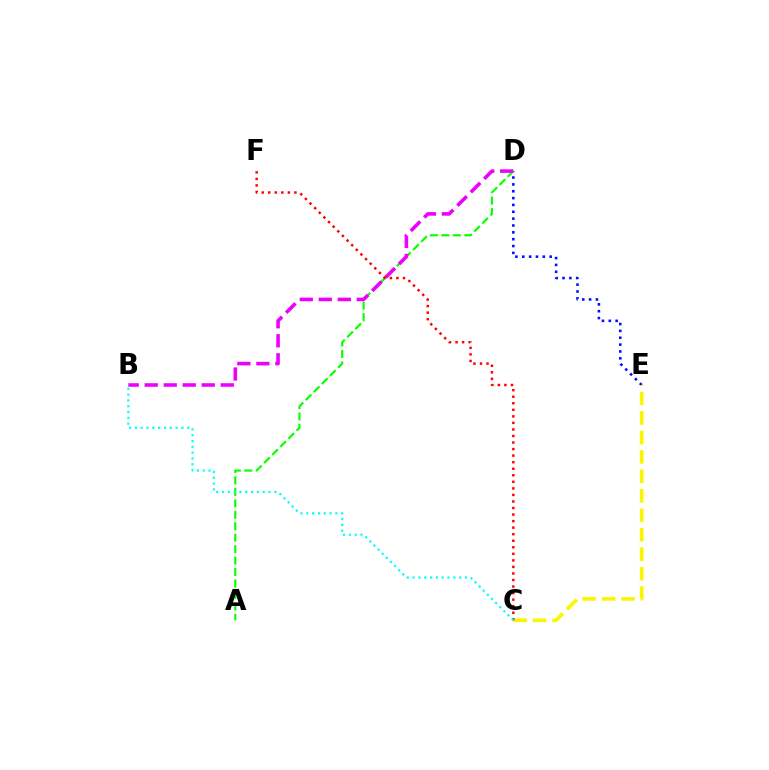{('D', 'E'): [{'color': '#0010ff', 'line_style': 'dotted', 'thickness': 1.86}], ('A', 'D'): [{'color': '#08ff00', 'line_style': 'dashed', 'thickness': 1.56}], ('C', 'E'): [{'color': '#fcf500', 'line_style': 'dashed', 'thickness': 2.64}], ('B', 'D'): [{'color': '#ee00ff', 'line_style': 'dashed', 'thickness': 2.58}], ('C', 'F'): [{'color': '#ff0000', 'line_style': 'dotted', 'thickness': 1.78}], ('B', 'C'): [{'color': '#00fff6', 'line_style': 'dotted', 'thickness': 1.58}]}